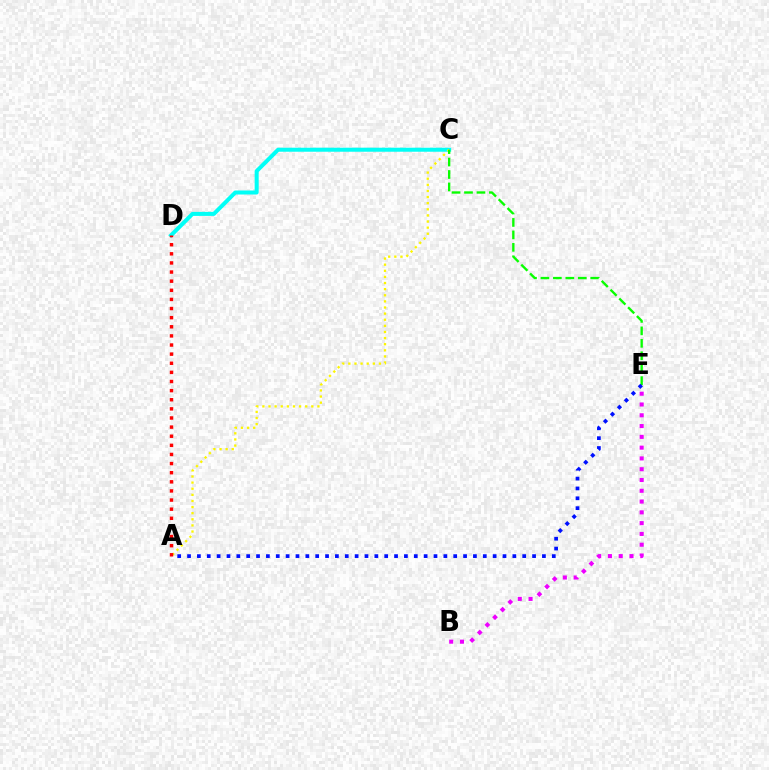{('C', 'D'): [{'color': '#00fff6', 'line_style': 'solid', 'thickness': 2.89}], ('B', 'E'): [{'color': '#ee00ff', 'line_style': 'dotted', 'thickness': 2.93}], ('A', 'C'): [{'color': '#fcf500', 'line_style': 'dotted', 'thickness': 1.66}], ('A', 'D'): [{'color': '#ff0000', 'line_style': 'dotted', 'thickness': 2.48}], ('C', 'E'): [{'color': '#08ff00', 'line_style': 'dashed', 'thickness': 1.69}], ('A', 'E'): [{'color': '#0010ff', 'line_style': 'dotted', 'thickness': 2.68}]}